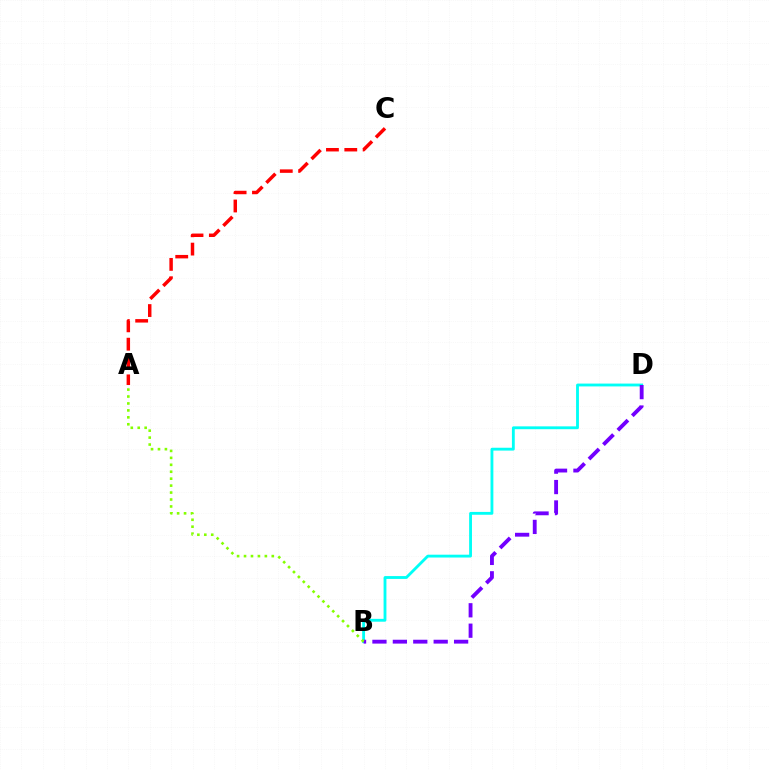{('A', 'C'): [{'color': '#ff0000', 'line_style': 'dashed', 'thickness': 2.49}], ('B', 'D'): [{'color': '#00fff6', 'line_style': 'solid', 'thickness': 2.05}, {'color': '#7200ff', 'line_style': 'dashed', 'thickness': 2.77}], ('A', 'B'): [{'color': '#84ff00', 'line_style': 'dotted', 'thickness': 1.89}]}